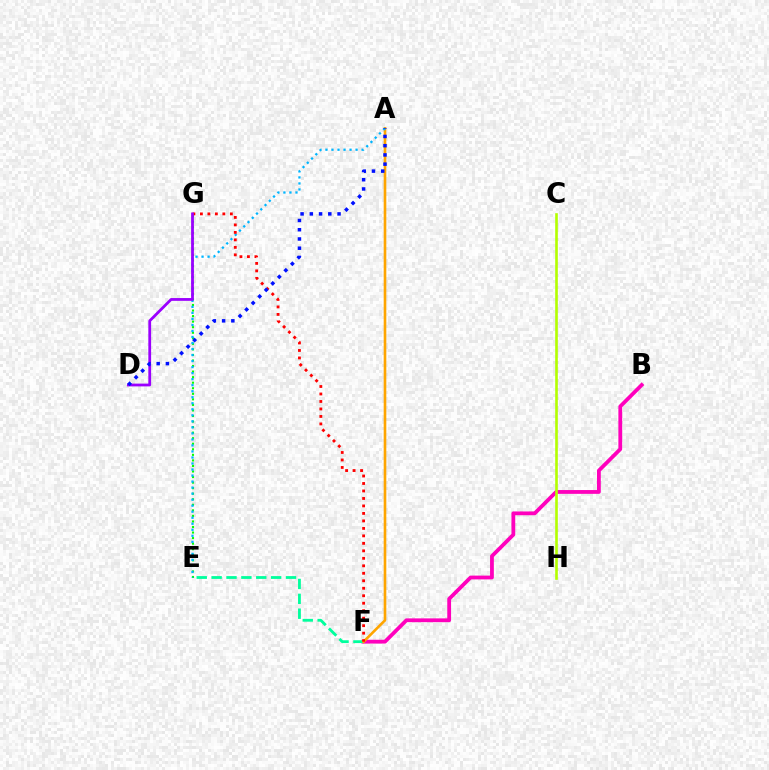{('B', 'F'): [{'color': '#ff00bd', 'line_style': 'solid', 'thickness': 2.73}], ('E', 'G'): [{'color': '#08ff00', 'line_style': 'dotted', 'thickness': 1.51}], ('E', 'F'): [{'color': '#00ff9d', 'line_style': 'dashed', 'thickness': 2.02}], ('A', 'F'): [{'color': '#ffa500', 'line_style': 'solid', 'thickness': 1.89}], ('A', 'E'): [{'color': '#00b5ff', 'line_style': 'dotted', 'thickness': 1.64}], ('F', 'G'): [{'color': '#ff0000', 'line_style': 'dotted', 'thickness': 2.03}], ('C', 'H'): [{'color': '#b3ff00', 'line_style': 'solid', 'thickness': 1.89}], ('D', 'G'): [{'color': '#9b00ff', 'line_style': 'solid', 'thickness': 2.0}], ('A', 'D'): [{'color': '#0010ff', 'line_style': 'dotted', 'thickness': 2.51}]}